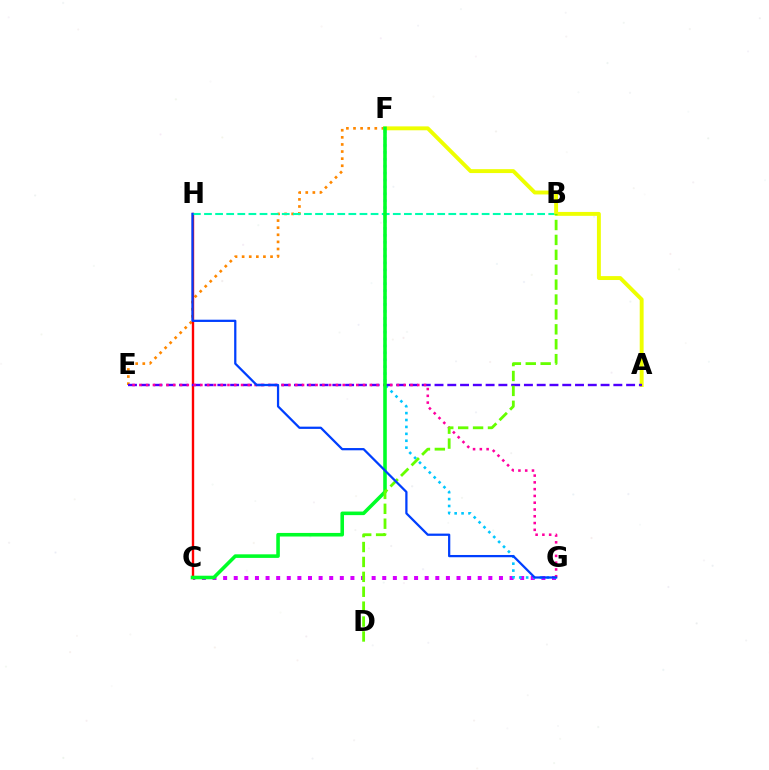{('C', 'G'): [{'color': '#d600ff', 'line_style': 'dotted', 'thickness': 2.88}], ('E', 'F'): [{'color': '#ff8800', 'line_style': 'dotted', 'thickness': 1.93}], ('F', 'G'): [{'color': '#00c7ff', 'line_style': 'dotted', 'thickness': 1.88}], ('C', 'H'): [{'color': '#ff0000', 'line_style': 'solid', 'thickness': 1.71}], ('B', 'H'): [{'color': '#00ffaf', 'line_style': 'dashed', 'thickness': 1.51}], ('A', 'F'): [{'color': '#eeff00', 'line_style': 'solid', 'thickness': 2.81}], ('A', 'E'): [{'color': '#4f00ff', 'line_style': 'dashed', 'thickness': 1.74}], ('E', 'G'): [{'color': '#ff00a0', 'line_style': 'dotted', 'thickness': 1.84}], ('C', 'F'): [{'color': '#00ff27', 'line_style': 'solid', 'thickness': 2.58}], ('B', 'D'): [{'color': '#66ff00', 'line_style': 'dashed', 'thickness': 2.02}], ('G', 'H'): [{'color': '#003fff', 'line_style': 'solid', 'thickness': 1.62}]}